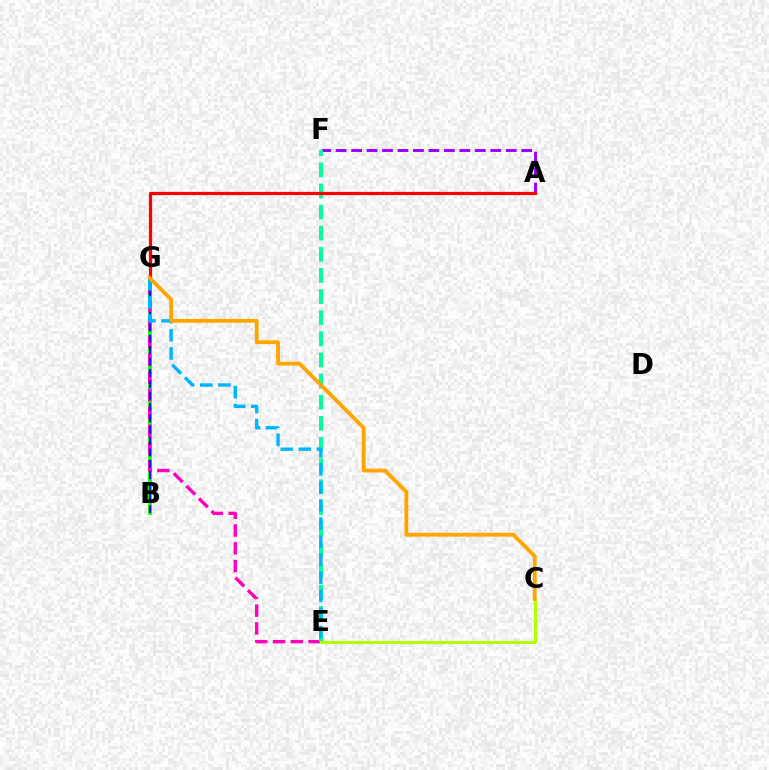{('A', 'F'): [{'color': '#9b00ff', 'line_style': 'dashed', 'thickness': 2.1}], ('B', 'G'): [{'color': '#08ff00', 'line_style': 'solid', 'thickness': 2.8}, {'color': '#0010ff', 'line_style': 'dashed', 'thickness': 1.54}], ('E', 'G'): [{'color': '#ff00bd', 'line_style': 'dashed', 'thickness': 2.42}, {'color': '#00b5ff', 'line_style': 'dashed', 'thickness': 2.46}], ('E', 'F'): [{'color': '#00ff9d', 'line_style': 'dashed', 'thickness': 2.87}], ('C', 'E'): [{'color': '#b3ff00', 'line_style': 'solid', 'thickness': 2.19}], ('A', 'G'): [{'color': '#ff0000', 'line_style': 'solid', 'thickness': 2.3}], ('C', 'G'): [{'color': '#ffa500', 'line_style': 'solid', 'thickness': 2.75}]}